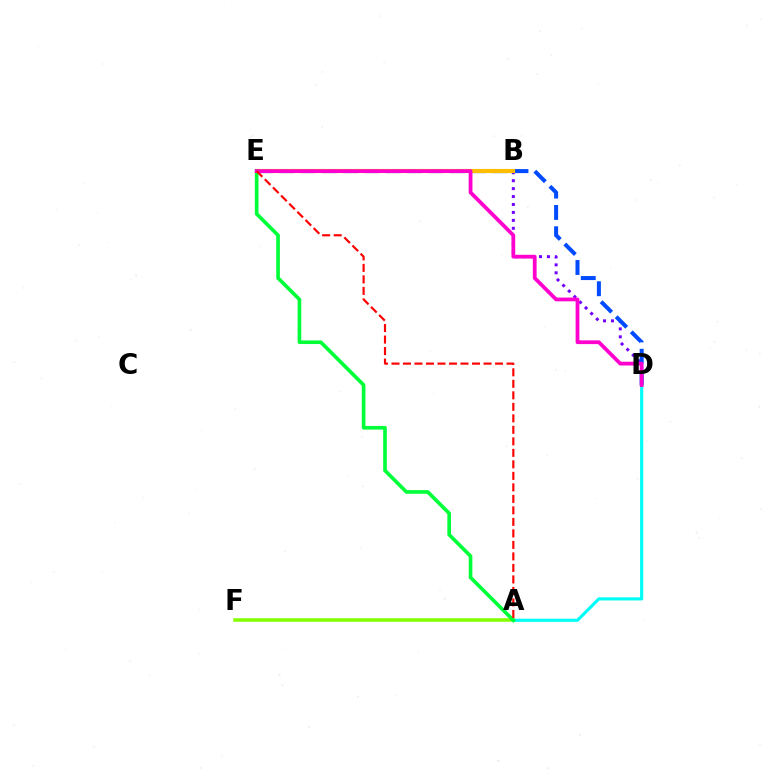{('A', 'F'): [{'color': '#84ff00', 'line_style': 'solid', 'thickness': 2.53}], ('B', 'D'): [{'color': '#7200ff', 'line_style': 'dotted', 'thickness': 2.16}], ('D', 'E'): [{'color': '#004bff', 'line_style': 'dashed', 'thickness': 2.89}, {'color': '#ff00cf', 'line_style': 'solid', 'thickness': 2.71}], ('A', 'D'): [{'color': '#00fff6', 'line_style': 'solid', 'thickness': 2.26}], ('B', 'E'): [{'color': '#ffbd00', 'line_style': 'solid', 'thickness': 2.98}], ('A', 'E'): [{'color': '#00ff39', 'line_style': 'solid', 'thickness': 2.62}, {'color': '#ff0000', 'line_style': 'dashed', 'thickness': 1.56}]}